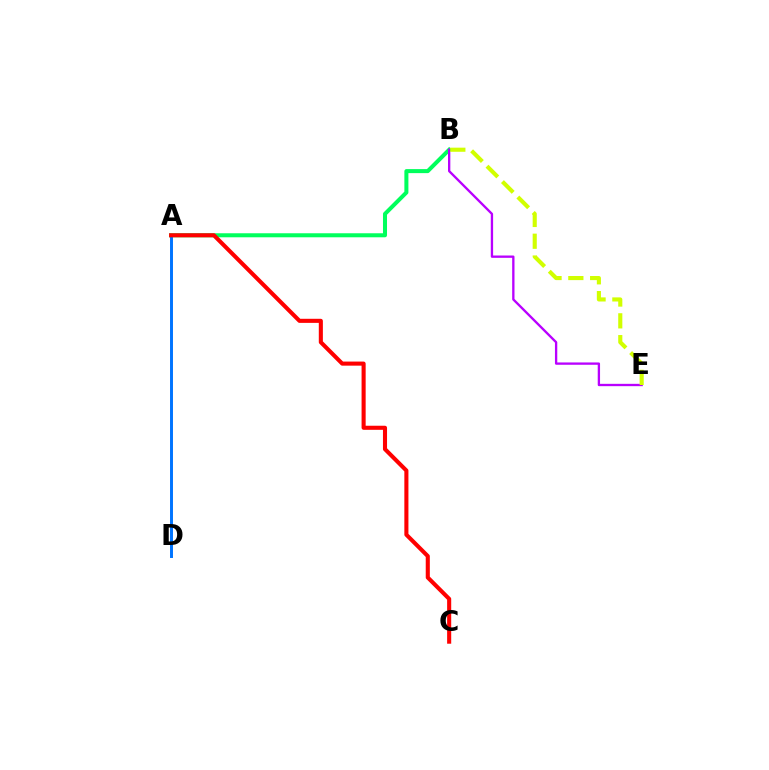{('A', 'B'): [{'color': '#00ff5c', 'line_style': 'solid', 'thickness': 2.9}], ('A', 'D'): [{'color': '#0074ff', 'line_style': 'solid', 'thickness': 2.12}], ('B', 'E'): [{'color': '#b900ff', 'line_style': 'solid', 'thickness': 1.67}, {'color': '#d1ff00', 'line_style': 'dashed', 'thickness': 2.96}], ('A', 'C'): [{'color': '#ff0000', 'line_style': 'solid', 'thickness': 2.94}]}